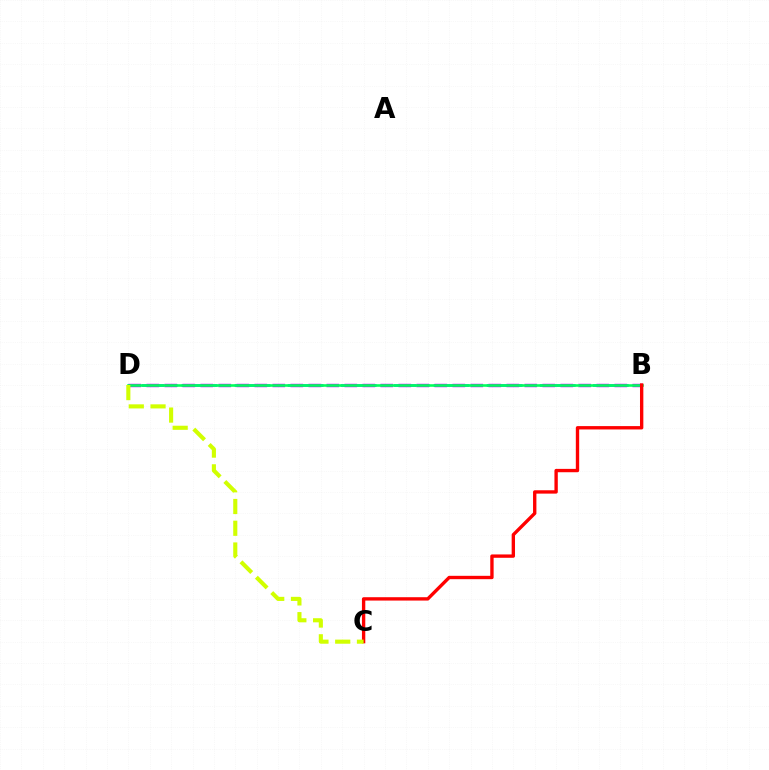{('B', 'D'): [{'color': '#0074ff', 'line_style': 'dashed', 'thickness': 1.8}, {'color': '#b900ff', 'line_style': 'dashed', 'thickness': 2.45}, {'color': '#00ff5c', 'line_style': 'solid', 'thickness': 1.86}], ('B', 'C'): [{'color': '#ff0000', 'line_style': 'solid', 'thickness': 2.42}], ('C', 'D'): [{'color': '#d1ff00', 'line_style': 'dashed', 'thickness': 2.96}]}